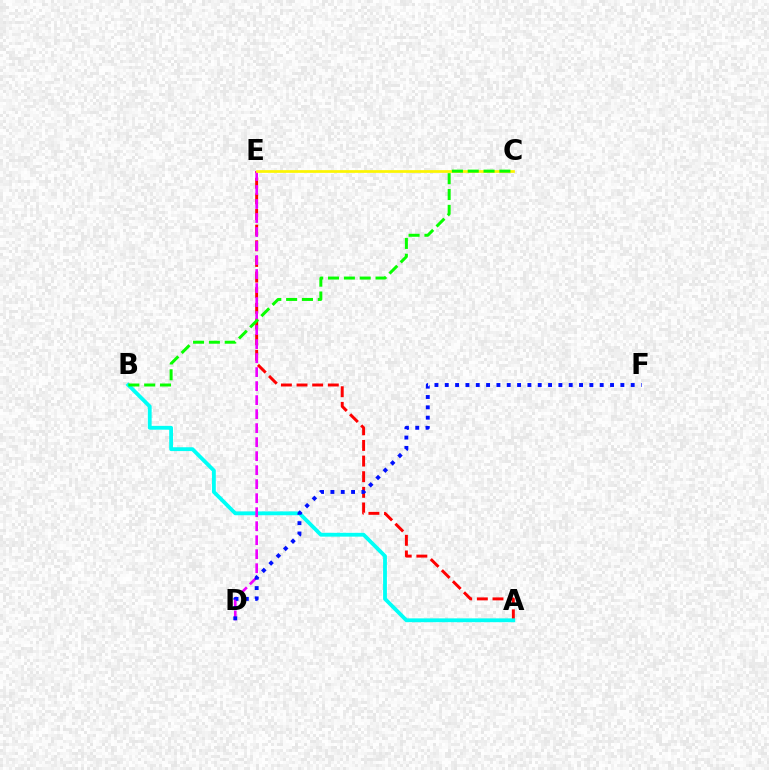{('A', 'E'): [{'color': '#ff0000', 'line_style': 'dashed', 'thickness': 2.12}], ('A', 'B'): [{'color': '#00fff6', 'line_style': 'solid', 'thickness': 2.75}], ('D', 'E'): [{'color': '#ee00ff', 'line_style': 'dashed', 'thickness': 1.9}], ('C', 'E'): [{'color': '#fcf500', 'line_style': 'solid', 'thickness': 1.96}], ('B', 'C'): [{'color': '#08ff00', 'line_style': 'dashed', 'thickness': 2.15}], ('D', 'F'): [{'color': '#0010ff', 'line_style': 'dotted', 'thickness': 2.81}]}